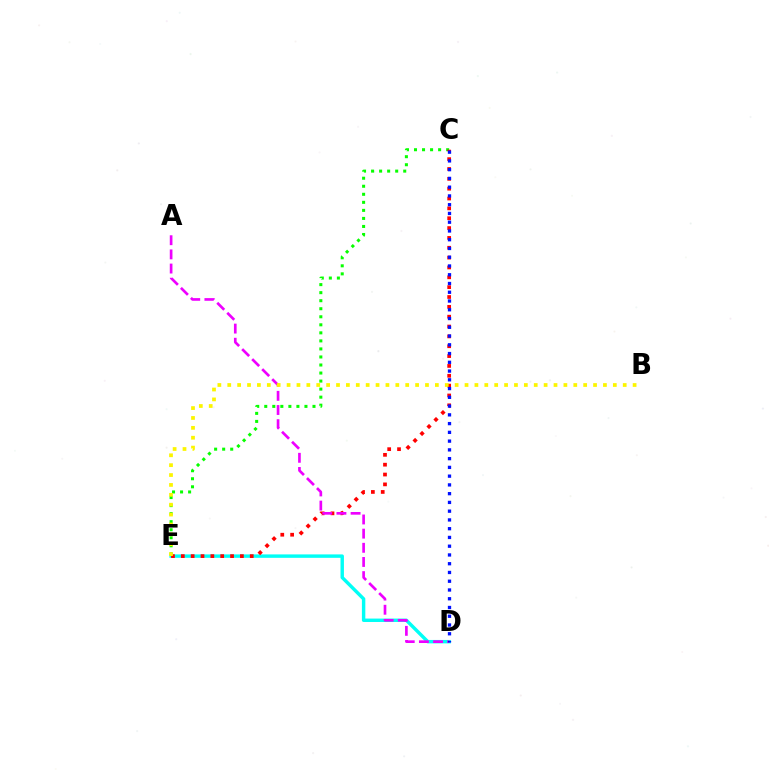{('C', 'E'): [{'color': '#08ff00', 'line_style': 'dotted', 'thickness': 2.18}, {'color': '#ff0000', 'line_style': 'dotted', 'thickness': 2.68}], ('D', 'E'): [{'color': '#00fff6', 'line_style': 'solid', 'thickness': 2.47}], ('A', 'D'): [{'color': '#ee00ff', 'line_style': 'dashed', 'thickness': 1.92}], ('B', 'E'): [{'color': '#fcf500', 'line_style': 'dotted', 'thickness': 2.69}], ('C', 'D'): [{'color': '#0010ff', 'line_style': 'dotted', 'thickness': 2.38}]}